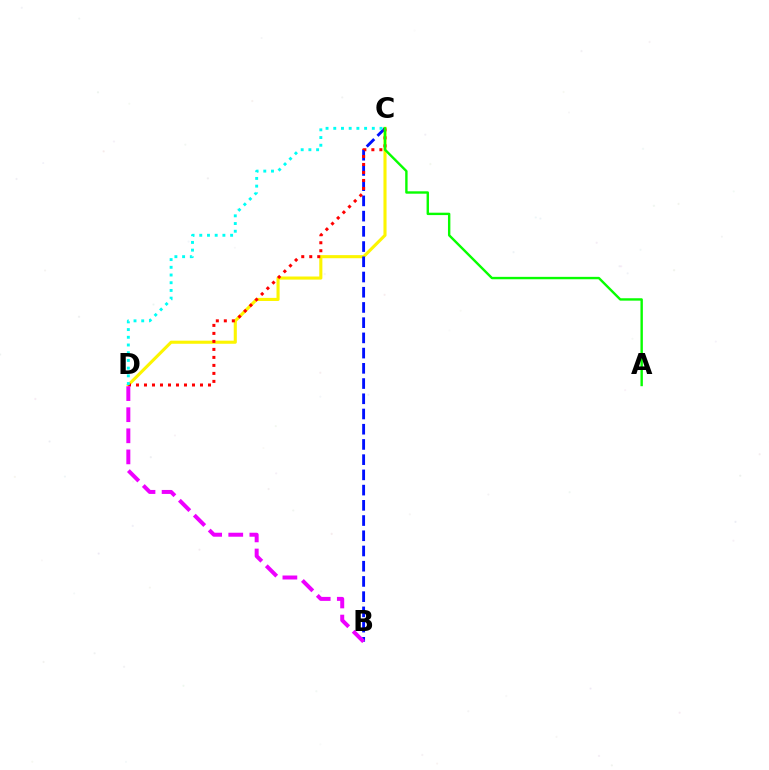{('C', 'D'): [{'color': '#fcf500', 'line_style': 'solid', 'thickness': 2.23}, {'color': '#ff0000', 'line_style': 'dotted', 'thickness': 2.17}, {'color': '#00fff6', 'line_style': 'dotted', 'thickness': 2.09}], ('B', 'C'): [{'color': '#0010ff', 'line_style': 'dashed', 'thickness': 2.07}], ('A', 'C'): [{'color': '#08ff00', 'line_style': 'solid', 'thickness': 1.73}], ('B', 'D'): [{'color': '#ee00ff', 'line_style': 'dashed', 'thickness': 2.87}]}